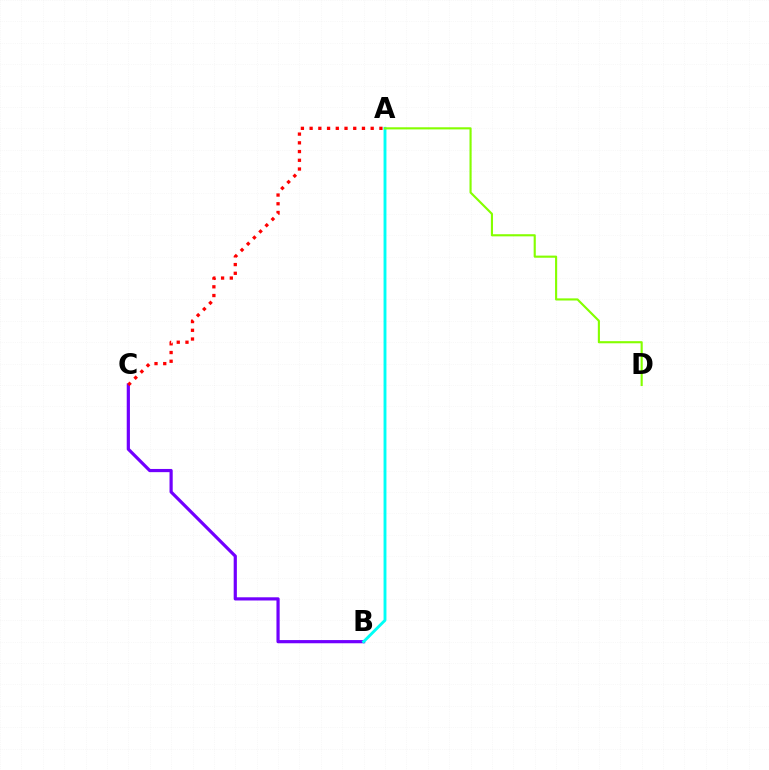{('B', 'C'): [{'color': '#7200ff', 'line_style': 'solid', 'thickness': 2.3}], ('A', 'C'): [{'color': '#ff0000', 'line_style': 'dotted', 'thickness': 2.37}], ('A', 'B'): [{'color': '#00fff6', 'line_style': 'solid', 'thickness': 2.08}], ('A', 'D'): [{'color': '#84ff00', 'line_style': 'solid', 'thickness': 1.53}]}